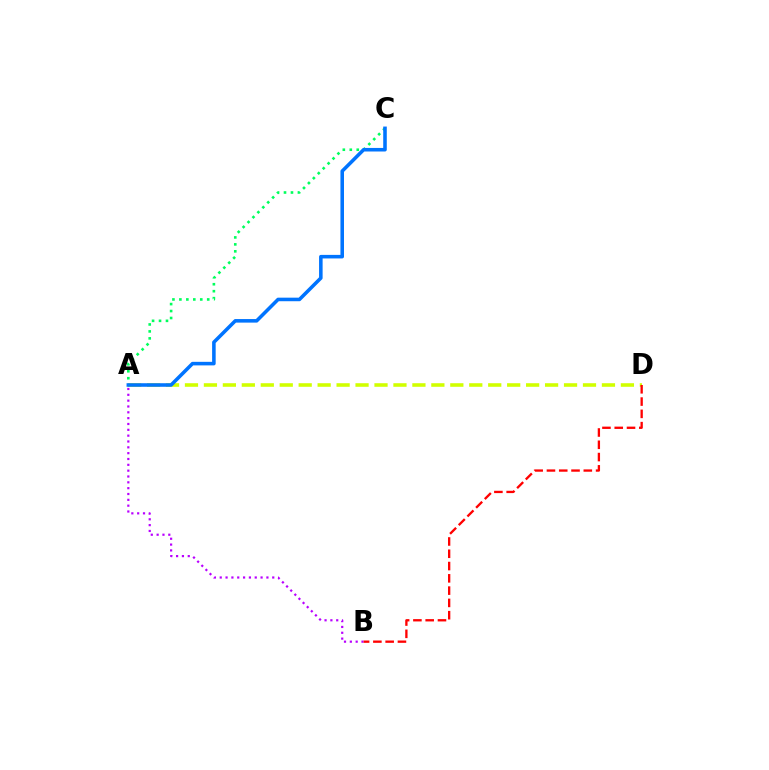{('A', 'B'): [{'color': '#b900ff', 'line_style': 'dotted', 'thickness': 1.59}], ('A', 'D'): [{'color': '#d1ff00', 'line_style': 'dashed', 'thickness': 2.57}], ('A', 'C'): [{'color': '#00ff5c', 'line_style': 'dotted', 'thickness': 1.89}, {'color': '#0074ff', 'line_style': 'solid', 'thickness': 2.56}], ('B', 'D'): [{'color': '#ff0000', 'line_style': 'dashed', 'thickness': 1.67}]}